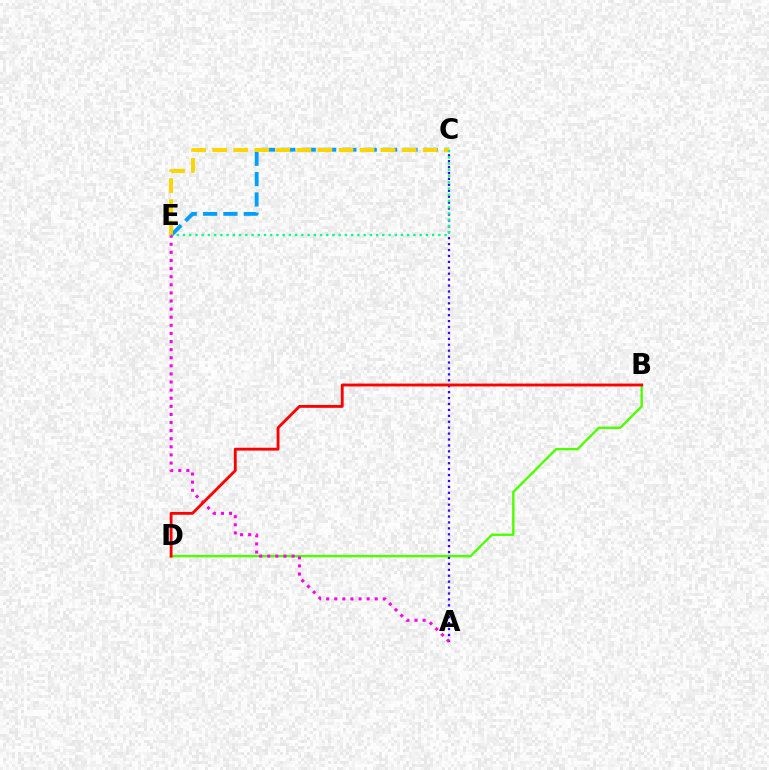{('C', 'E'): [{'color': '#009eff', 'line_style': 'dashed', 'thickness': 2.76}, {'color': '#ffd500', 'line_style': 'dashed', 'thickness': 2.86}, {'color': '#00ff86', 'line_style': 'dotted', 'thickness': 1.69}], ('B', 'D'): [{'color': '#4fff00', 'line_style': 'solid', 'thickness': 1.73}, {'color': '#ff0000', 'line_style': 'solid', 'thickness': 2.06}], ('A', 'C'): [{'color': '#3700ff', 'line_style': 'dotted', 'thickness': 1.61}], ('A', 'E'): [{'color': '#ff00ed', 'line_style': 'dotted', 'thickness': 2.2}]}